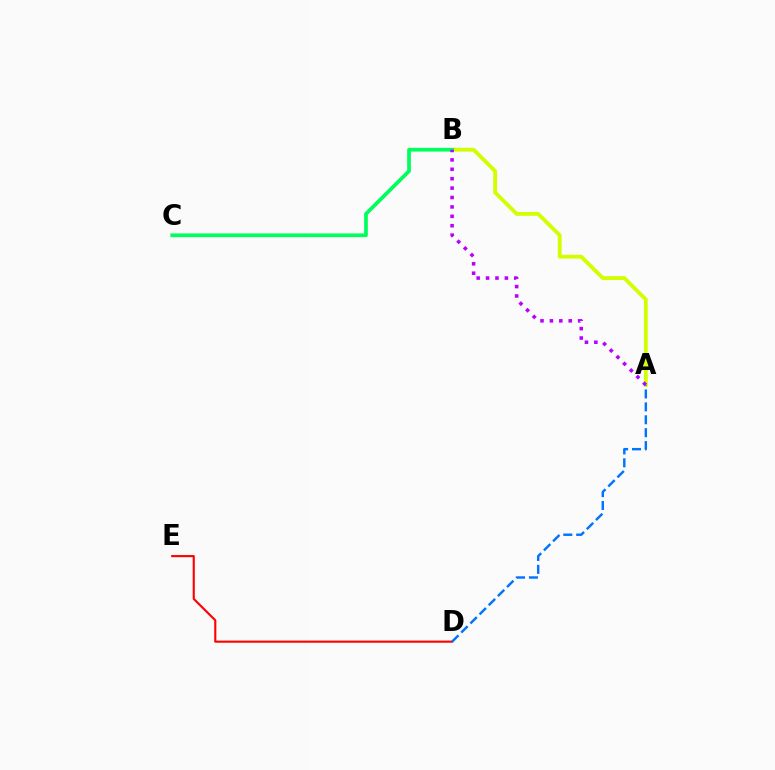{('D', 'E'): [{'color': '#ff0000', 'line_style': 'solid', 'thickness': 1.53}], ('A', 'B'): [{'color': '#d1ff00', 'line_style': 'solid', 'thickness': 2.77}, {'color': '#b900ff', 'line_style': 'dotted', 'thickness': 2.56}], ('A', 'D'): [{'color': '#0074ff', 'line_style': 'dashed', 'thickness': 1.75}], ('B', 'C'): [{'color': '#00ff5c', 'line_style': 'solid', 'thickness': 2.68}]}